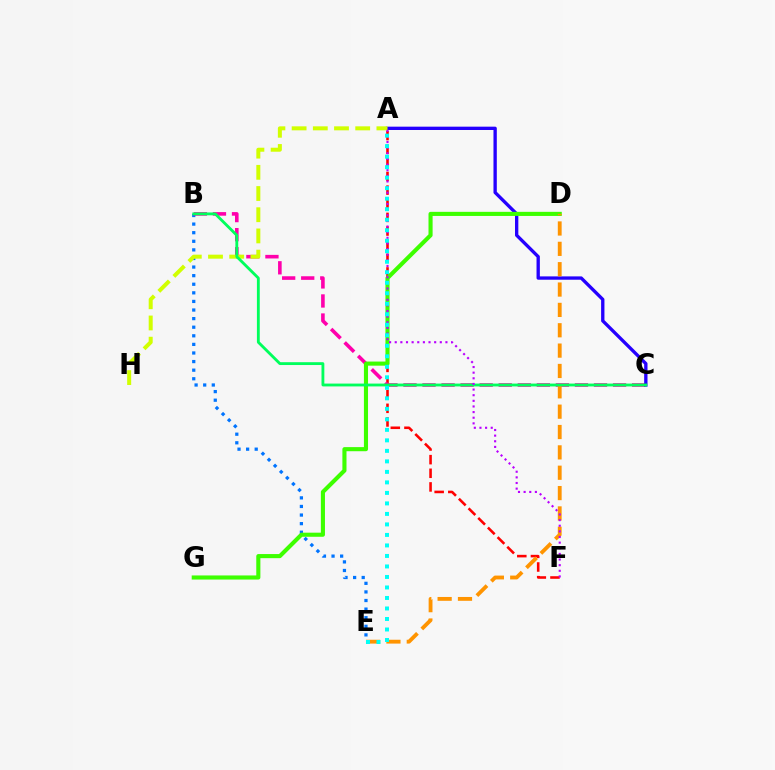{('B', 'E'): [{'color': '#0074ff', 'line_style': 'dotted', 'thickness': 2.33}], ('A', 'F'): [{'color': '#ff0000', 'line_style': 'dashed', 'thickness': 1.85}, {'color': '#b900ff', 'line_style': 'dotted', 'thickness': 1.53}], ('B', 'C'): [{'color': '#ff00ac', 'line_style': 'dashed', 'thickness': 2.59}, {'color': '#00ff5c', 'line_style': 'solid', 'thickness': 2.04}], ('A', 'C'): [{'color': '#2500ff', 'line_style': 'solid', 'thickness': 2.4}], ('D', 'G'): [{'color': '#3dff00', 'line_style': 'solid', 'thickness': 2.95}], ('A', 'H'): [{'color': '#d1ff00', 'line_style': 'dashed', 'thickness': 2.88}], ('D', 'E'): [{'color': '#ff9400', 'line_style': 'dashed', 'thickness': 2.77}], ('A', 'E'): [{'color': '#00fff6', 'line_style': 'dotted', 'thickness': 2.85}]}